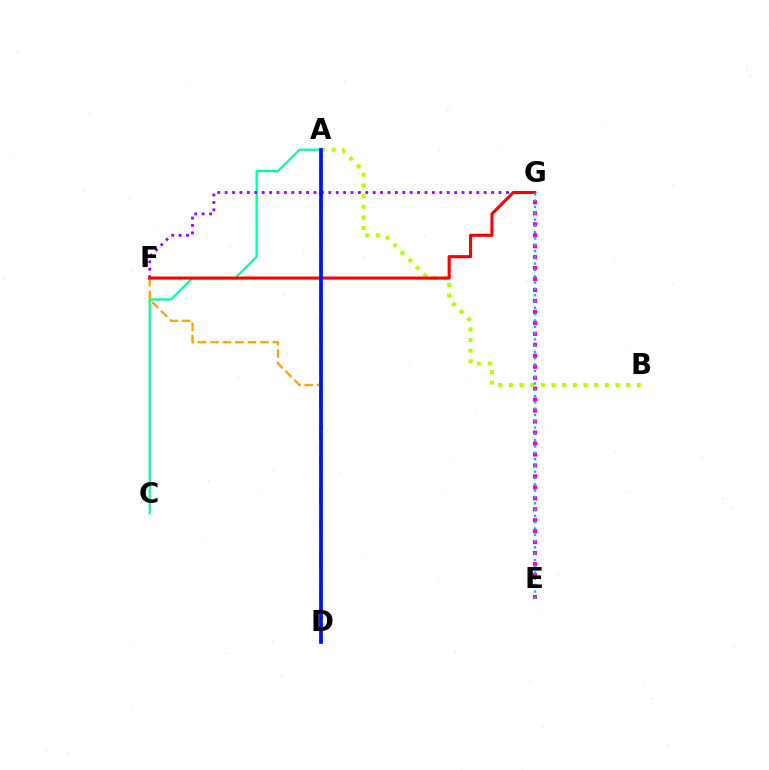{('A', 'D'): [{'color': '#08ff00', 'line_style': 'dotted', 'thickness': 2.9}, {'color': '#0010ff', 'line_style': 'solid', 'thickness': 2.68}], ('E', 'G'): [{'color': '#ff00bd', 'line_style': 'dotted', 'thickness': 2.98}, {'color': '#00b5ff', 'line_style': 'dotted', 'thickness': 1.71}], ('A', 'C'): [{'color': '#00ff9d', 'line_style': 'solid', 'thickness': 1.59}], ('F', 'G'): [{'color': '#9b00ff', 'line_style': 'dotted', 'thickness': 2.01}, {'color': '#ff0000', 'line_style': 'solid', 'thickness': 2.23}], ('A', 'B'): [{'color': '#b3ff00', 'line_style': 'dotted', 'thickness': 2.9}], ('D', 'F'): [{'color': '#ffa500', 'line_style': 'dashed', 'thickness': 1.69}]}